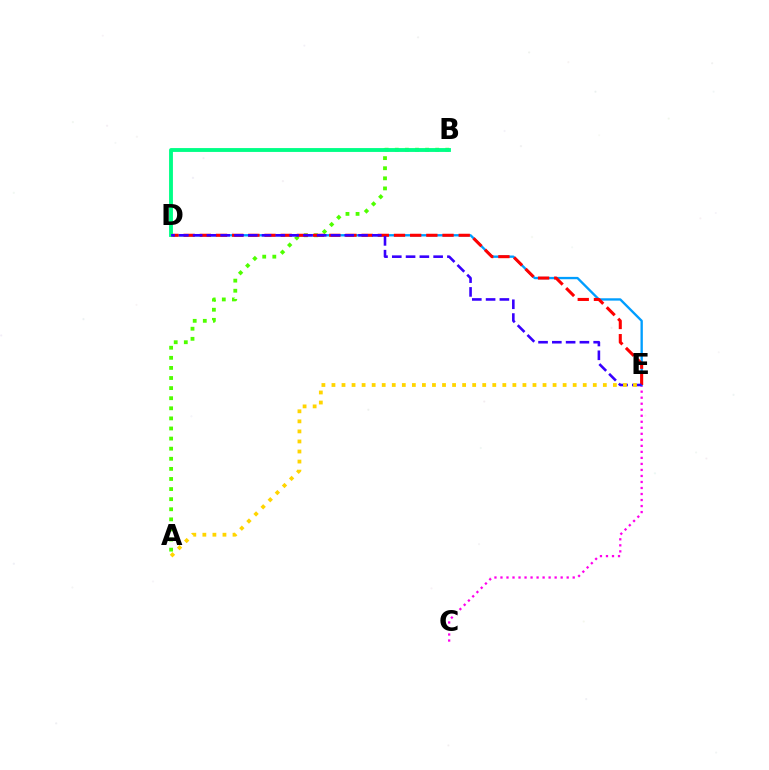{('A', 'B'): [{'color': '#4fff00', 'line_style': 'dotted', 'thickness': 2.74}], ('C', 'E'): [{'color': '#ff00ed', 'line_style': 'dotted', 'thickness': 1.64}], ('D', 'E'): [{'color': '#009eff', 'line_style': 'solid', 'thickness': 1.69}, {'color': '#ff0000', 'line_style': 'dashed', 'thickness': 2.2}, {'color': '#3700ff', 'line_style': 'dashed', 'thickness': 1.87}], ('B', 'D'): [{'color': '#00ff86', 'line_style': 'solid', 'thickness': 2.78}], ('A', 'E'): [{'color': '#ffd500', 'line_style': 'dotted', 'thickness': 2.73}]}